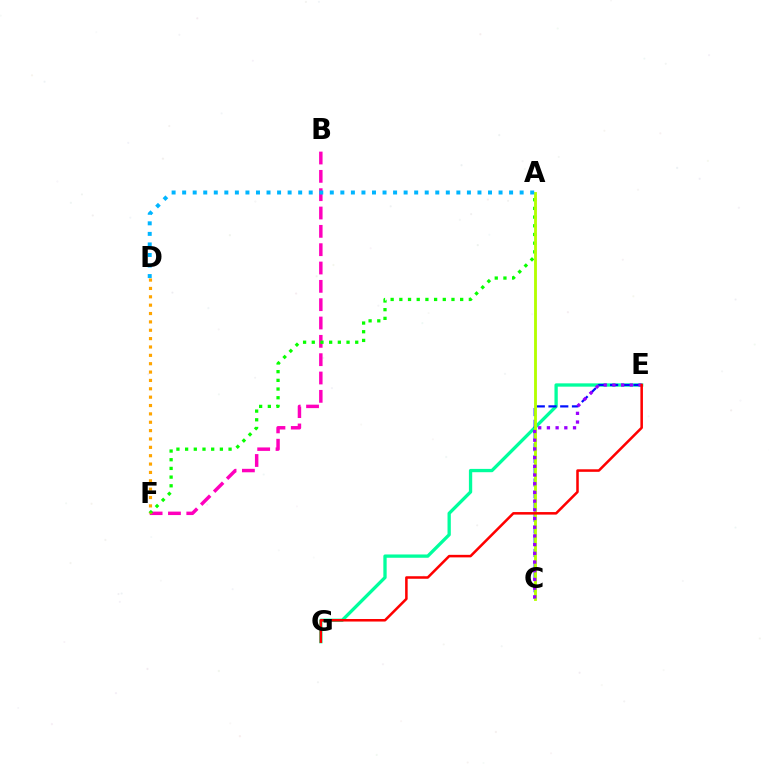{('B', 'F'): [{'color': '#ff00bd', 'line_style': 'dashed', 'thickness': 2.49}], ('A', 'F'): [{'color': '#08ff00', 'line_style': 'dotted', 'thickness': 2.36}], ('E', 'G'): [{'color': '#00ff9d', 'line_style': 'solid', 'thickness': 2.38}, {'color': '#ff0000', 'line_style': 'solid', 'thickness': 1.82}], ('C', 'E'): [{'color': '#0010ff', 'line_style': 'dashed', 'thickness': 1.59}, {'color': '#9b00ff', 'line_style': 'dotted', 'thickness': 2.36}], ('A', 'C'): [{'color': '#b3ff00', 'line_style': 'solid', 'thickness': 2.05}], ('D', 'F'): [{'color': '#ffa500', 'line_style': 'dotted', 'thickness': 2.27}], ('A', 'D'): [{'color': '#00b5ff', 'line_style': 'dotted', 'thickness': 2.87}]}